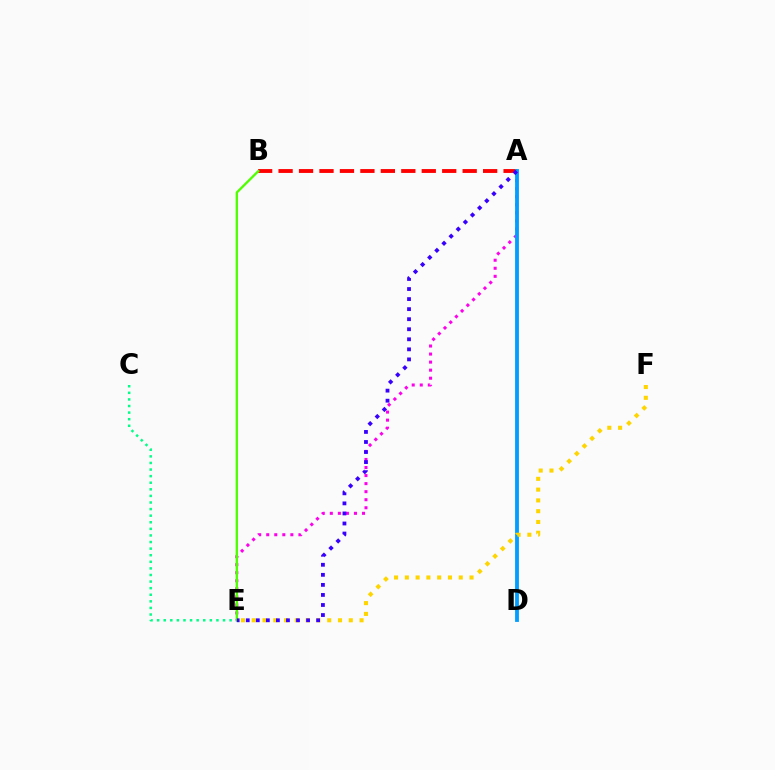{('A', 'E'): [{'color': '#ff00ed', 'line_style': 'dotted', 'thickness': 2.19}, {'color': '#3700ff', 'line_style': 'dotted', 'thickness': 2.73}], ('A', 'B'): [{'color': '#ff0000', 'line_style': 'dashed', 'thickness': 2.78}], ('A', 'D'): [{'color': '#009eff', 'line_style': 'solid', 'thickness': 2.75}], ('C', 'E'): [{'color': '#00ff86', 'line_style': 'dotted', 'thickness': 1.79}], ('E', 'F'): [{'color': '#ffd500', 'line_style': 'dotted', 'thickness': 2.93}], ('B', 'E'): [{'color': '#4fff00', 'line_style': 'solid', 'thickness': 1.69}]}